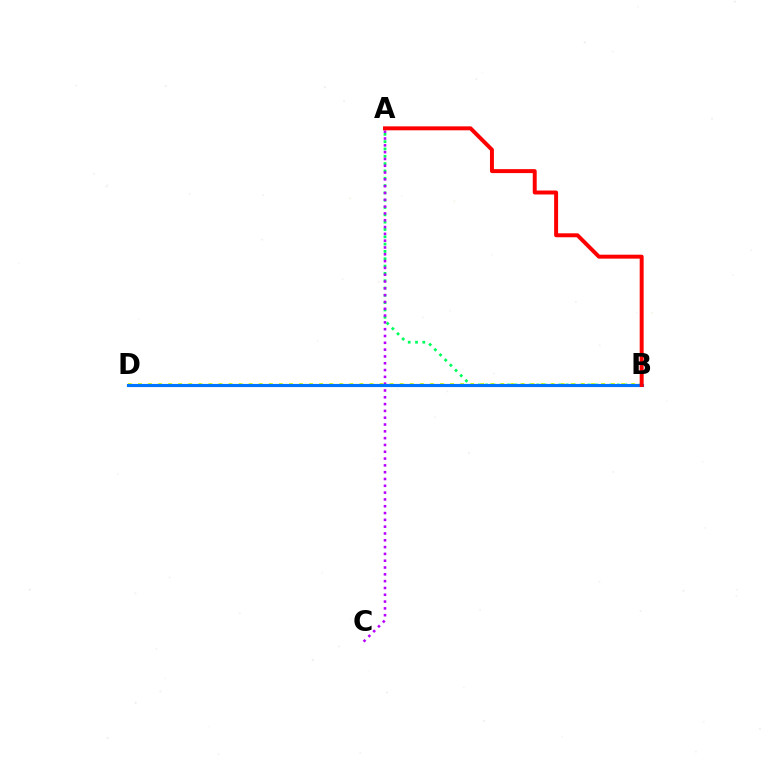{('A', 'B'): [{'color': '#00ff5c', 'line_style': 'dotted', 'thickness': 1.99}, {'color': '#ff0000', 'line_style': 'solid', 'thickness': 2.85}], ('A', 'C'): [{'color': '#b900ff', 'line_style': 'dotted', 'thickness': 1.85}], ('B', 'D'): [{'color': '#d1ff00', 'line_style': 'dotted', 'thickness': 2.73}, {'color': '#0074ff', 'line_style': 'solid', 'thickness': 2.27}]}